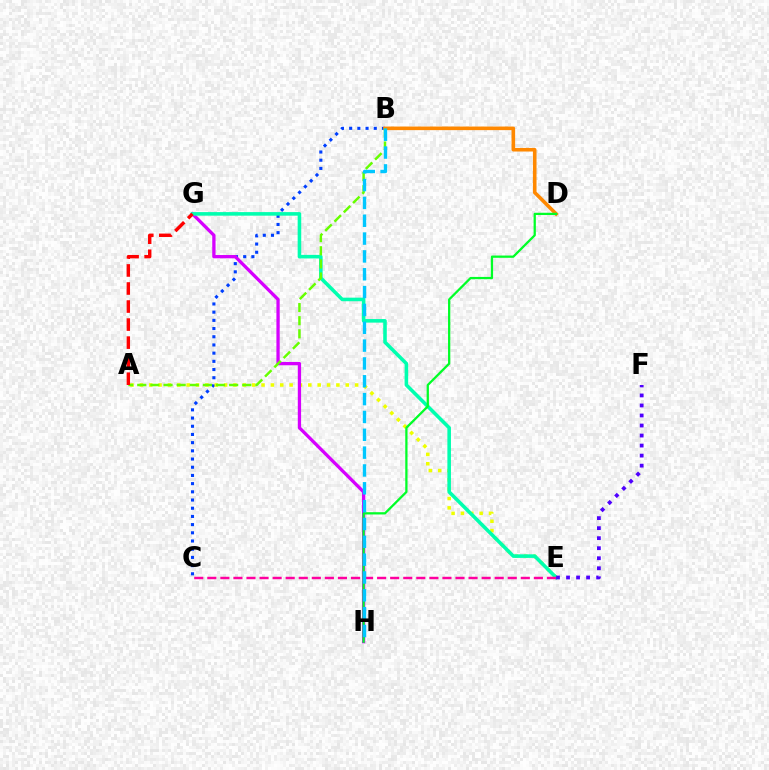{('B', 'C'): [{'color': '#003fff', 'line_style': 'dotted', 'thickness': 2.23}], ('A', 'E'): [{'color': '#eeff00', 'line_style': 'dotted', 'thickness': 2.54}], ('B', 'D'): [{'color': '#ff8800', 'line_style': 'solid', 'thickness': 2.59}], ('G', 'H'): [{'color': '#d600ff', 'line_style': 'solid', 'thickness': 2.37}], ('E', 'G'): [{'color': '#00ffaf', 'line_style': 'solid', 'thickness': 2.57}], ('E', 'F'): [{'color': '#4f00ff', 'line_style': 'dotted', 'thickness': 2.72}], ('A', 'B'): [{'color': '#66ff00', 'line_style': 'dashed', 'thickness': 1.78}], ('C', 'E'): [{'color': '#ff00a0', 'line_style': 'dashed', 'thickness': 1.77}], ('D', 'H'): [{'color': '#00ff27', 'line_style': 'solid', 'thickness': 1.63}], ('B', 'H'): [{'color': '#00c7ff', 'line_style': 'dashed', 'thickness': 2.42}], ('A', 'G'): [{'color': '#ff0000', 'line_style': 'dashed', 'thickness': 2.45}]}